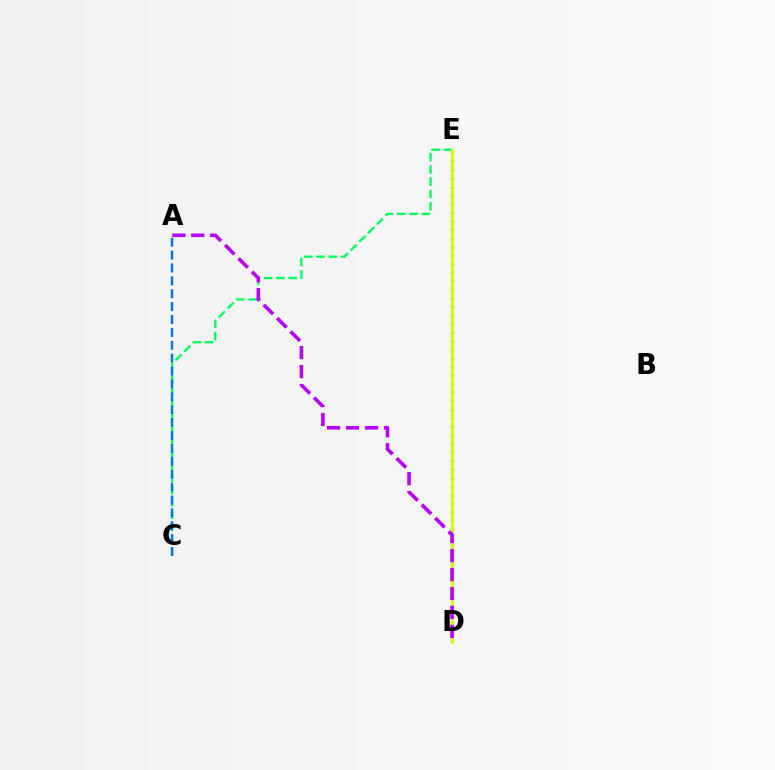{('D', 'E'): [{'color': '#ff0000', 'line_style': 'dotted', 'thickness': 2.32}, {'color': '#d1ff00', 'line_style': 'solid', 'thickness': 2.1}], ('C', 'E'): [{'color': '#00ff5c', 'line_style': 'dashed', 'thickness': 1.67}], ('A', 'C'): [{'color': '#0074ff', 'line_style': 'dashed', 'thickness': 1.75}], ('A', 'D'): [{'color': '#b900ff', 'line_style': 'dashed', 'thickness': 2.58}]}